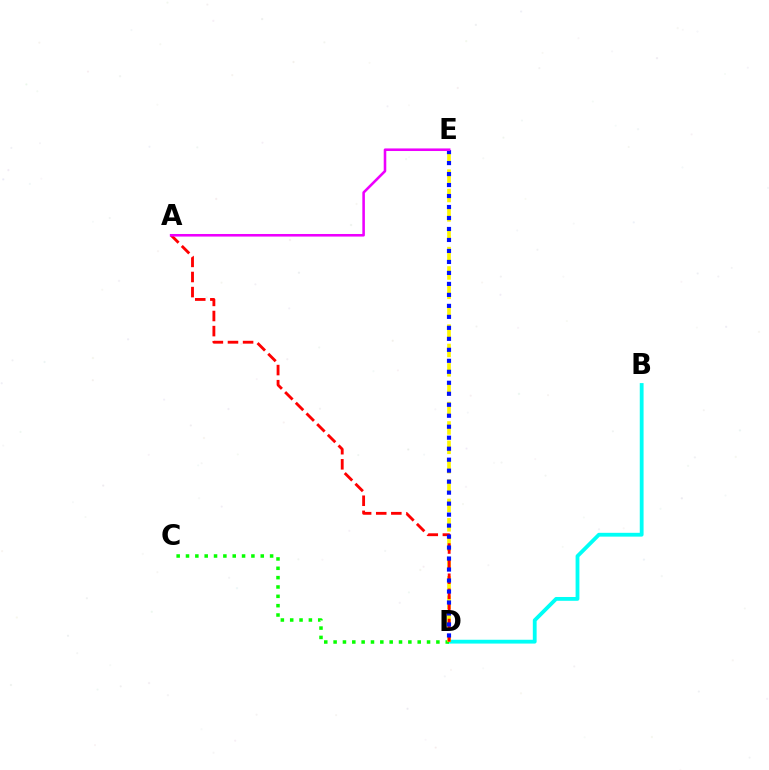{('B', 'D'): [{'color': '#00fff6', 'line_style': 'solid', 'thickness': 2.75}], ('C', 'D'): [{'color': '#08ff00', 'line_style': 'dotted', 'thickness': 2.54}], ('D', 'E'): [{'color': '#fcf500', 'line_style': 'dashed', 'thickness': 2.63}, {'color': '#0010ff', 'line_style': 'dotted', 'thickness': 2.98}], ('A', 'D'): [{'color': '#ff0000', 'line_style': 'dashed', 'thickness': 2.05}], ('A', 'E'): [{'color': '#ee00ff', 'line_style': 'solid', 'thickness': 1.85}]}